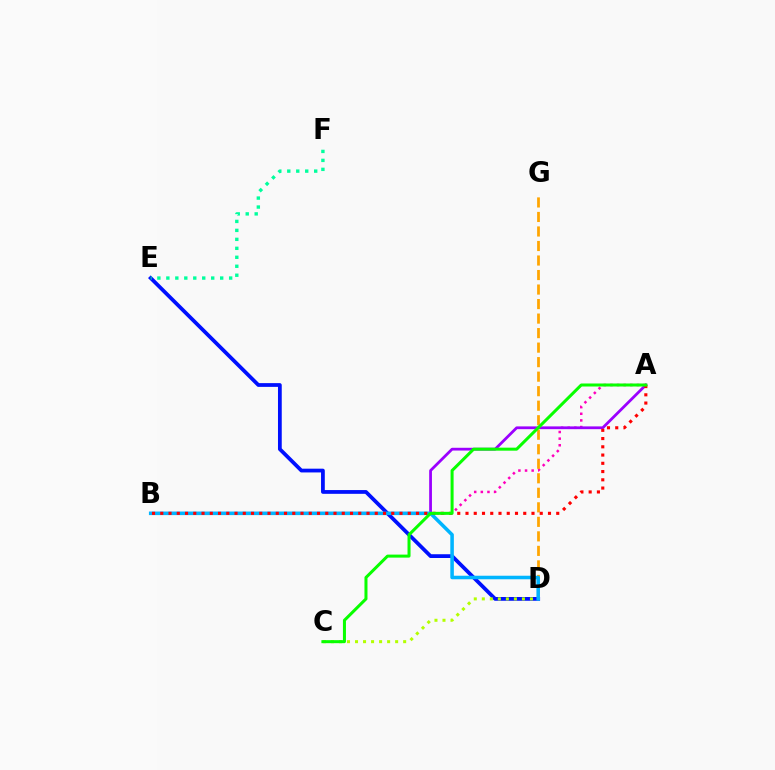{('A', 'B'): [{'color': '#ff00bd', 'line_style': 'dotted', 'thickness': 1.8}, {'color': '#9b00ff', 'line_style': 'solid', 'thickness': 2.0}, {'color': '#ff0000', 'line_style': 'dotted', 'thickness': 2.24}], ('D', 'E'): [{'color': '#0010ff', 'line_style': 'solid', 'thickness': 2.71}], ('C', 'D'): [{'color': '#b3ff00', 'line_style': 'dotted', 'thickness': 2.18}], ('D', 'G'): [{'color': '#ffa500', 'line_style': 'dashed', 'thickness': 1.97}], ('E', 'F'): [{'color': '#00ff9d', 'line_style': 'dotted', 'thickness': 2.44}], ('B', 'D'): [{'color': '#00b5ff', 'line_style': 'solid', 'thickness': 2.55}], ('A', 'C'): [{'color': '#08ff00', 'line_style': 'solid', 'thickness': 2.17}]}